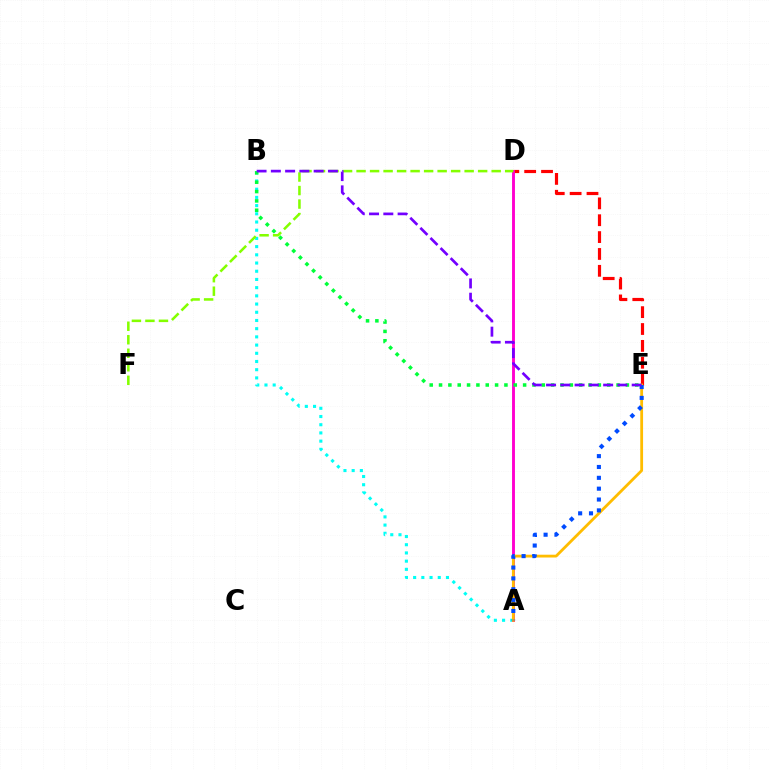{('A', 'B'): [{'color': '#00fff6', 'line_style': 'dotted', 'thickness': 2.23}], ('D', 'E'): [{'color': '#ff0000', 'line_style': 'dashed', 'thickness': 2.29}], ('A', 'D'): [{'color': '#ff00cf', 'line_style': 'solid', 'thickness': 2.09}], ('A', 'E'): [{'color': '#ffbd00', 'line_style': 'solid', 'thickness': 2.02}, {'color': '#004bff', 'line_style': 'dotted', 'thickness': 2.95}], ('B', 'E'): [{'color': '#00ff39', 'line_style': 'dotted', 'thickness': 2.54}, {'color': '#7200ff', 'line_style': 'dashed', 'thickness': 1.94}], ('D', 'F'): [{'color': '#84ff00', 'line_style': 'dashed', 'thickness': 1.84}]}